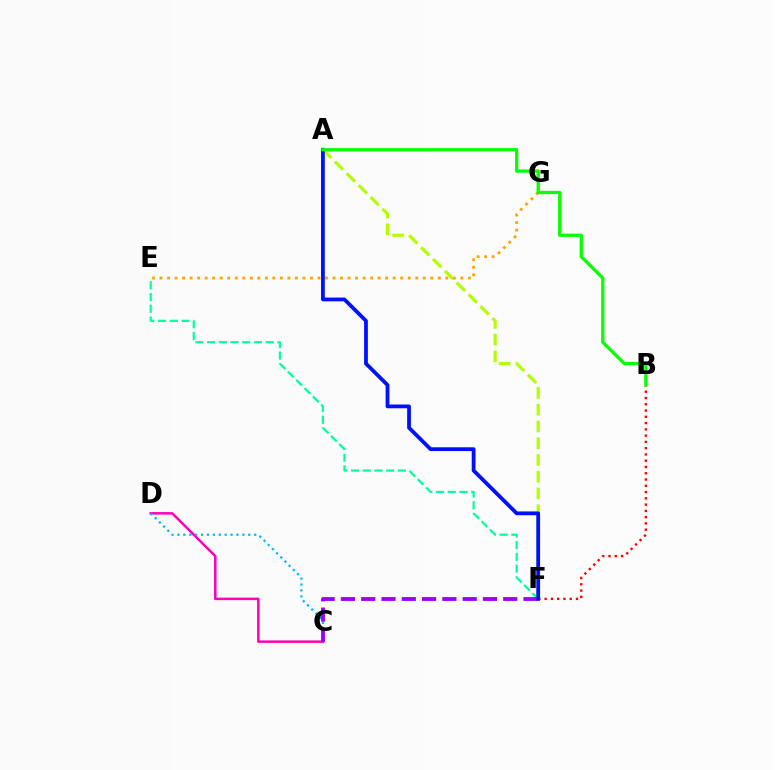{('B', 'F'): [{'color': '#ff0000', 'line_style': 'dotted', 'thickness': 1.7}], ('C', 'D'): [{'color': '#ff00bd', 'line_style': 'solid', 'thickness': 1.81}, {'color': '#00b5ff', 'line_style': 'dotted', 'thickness': 1.6}], ('E', 'F'): [{'color': '#00ff9d', 'line_style': 'dashed', 'thickness': 1.59}], ('C', 'F'): [{'color': '#9b00ff', 'line_style': 'dashed', 'thickness': 2.76}], ('A', 'F'): [{'color': '#b3ff00', 'line_style': 'dashed', 'thickness': 2.28}, {'color': '#0010ff', 'line_style': 'solid', 'thickness': 2.72}], ('E', 'G'): [{'color': '#ffa500', 'line_style': 'dotted', 'thickness': 2.04}], ('A', 'B'): [{'color': '#08ff00', 'line_style': 'solid', 'thickness': 2.34}]}